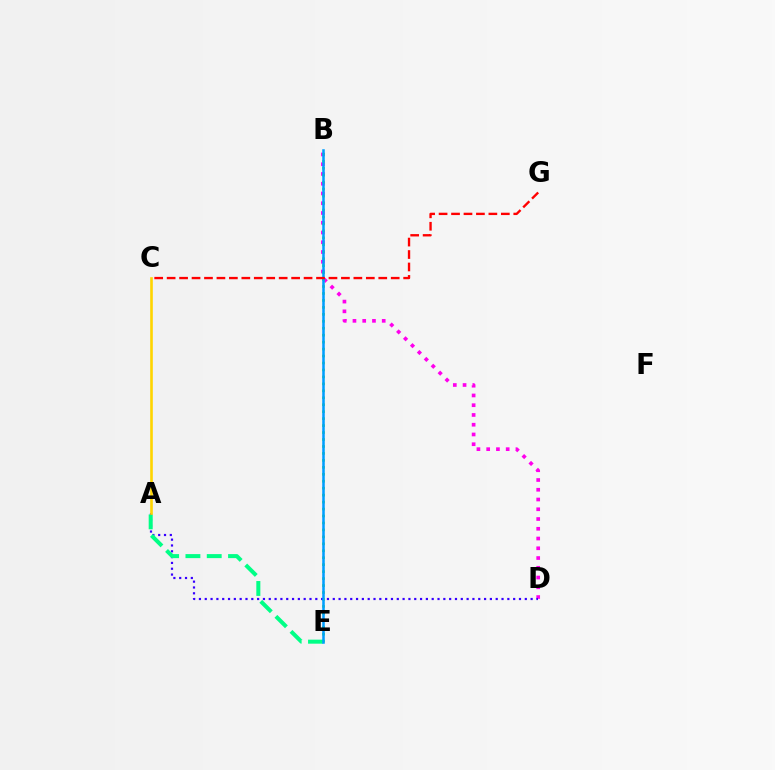{('B', 'D'): [{'color': '#ff00ed', 'line_style': 'dotted', 'thickness': 2.65}], ('B', 'E'): [{'color': '#4fff00', 'line_style': 'dotted', 'thickness': 1.89}, {'color': '#009eff', 'line_style': 'solid', 'thickness': 1.83}], ('A', 'D'): [{'color': '#3700ff', 'line_style': 'dotted', 'thickness': 1.58}], ('A', 'E'): [{'color': '#00ff86', 'line_style': 'dashed', 'thickness': 2.89}], ('C', 'G'): [{'color': '#ff0000', 'line_style': 'dashed', 'thickness': 1.69}], ('A', 'C'): [{'color': '#ffd500', 'line_style': 'solid', 'thickness': 1.89}]}